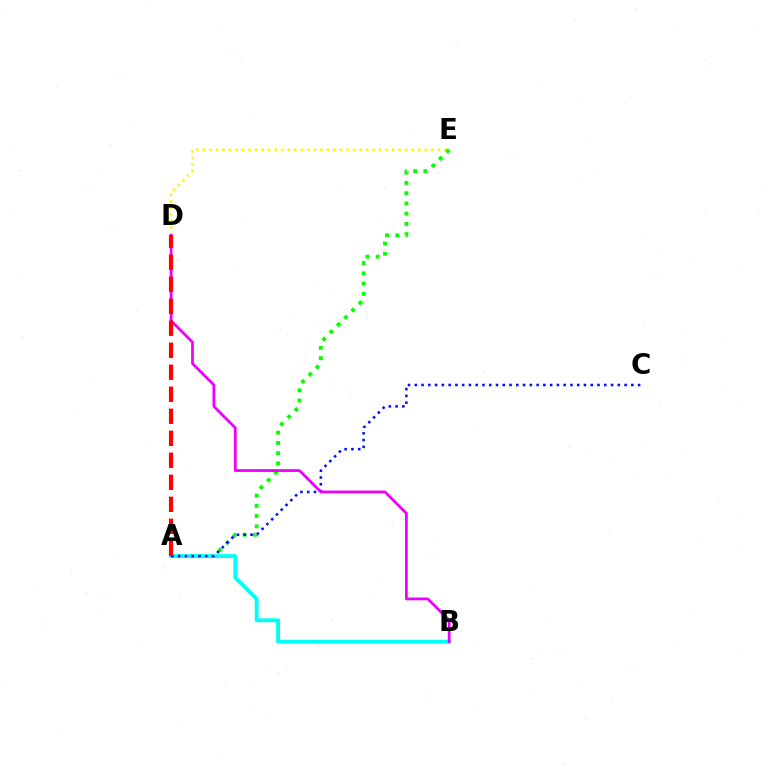{('D', 'E'): [{'color': '#fcf500', 'line_style': 'dotted', 'thickness': 1.77}], ('A', 'E'): [{'color': '#08ff00', 'line_style': 'dotted', 'thickness': 2.78}], ('A', 'B'): [{'color': '#00fff6', 'line_style': 'solid', 'thickness': 2.78}], ('A', 'C'): [{'color': '#0010ff', 'line_style': 'dotted', 'thickness': 1.84}], ('B', 'D'): [{'color': '#ee00ff', 'line_style': 'solid', 'thickness': 1.99}], ('A', 'D'): [{'color': '#ff0000', 'line_style': 'dashed', 'thickness': 2.99}]}